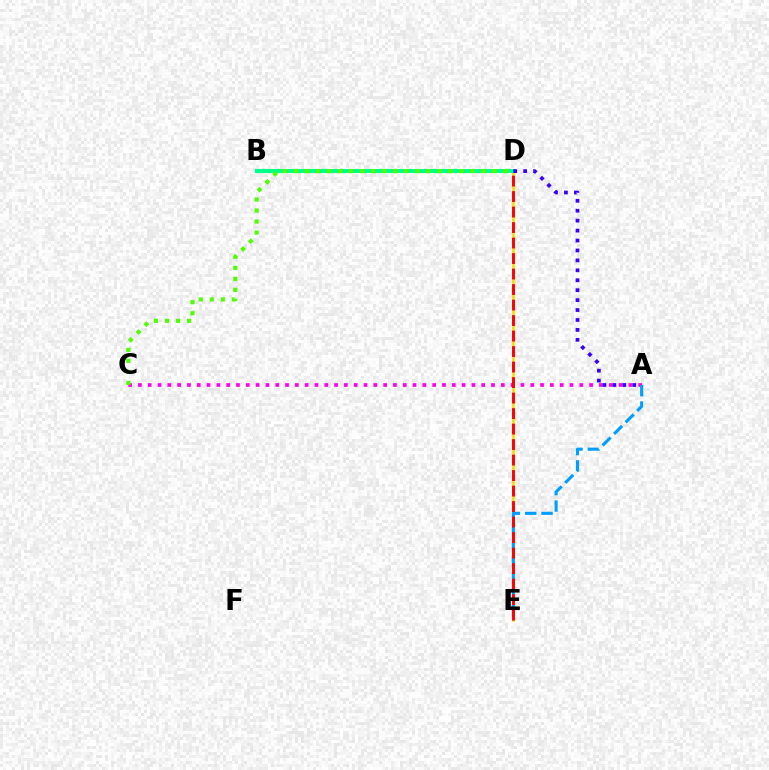{('D', 'E'): [{'color': '#ffd500', 'line_style': 'solid', 'thickness': 1.84}, {'color': '#ff0000', 'line_style': 'dashed', 'thickness': 2.11}], ('A', 'C'): [{'color': '#ff00ed', 'line_style': 'dotted', 'thickness': 2.67}], ('B', 'D'): [{'color': '#00ff86', 'line_style': 'solid', 'thickness': 2.91}], ('A', 'E'): [{'color': '#009eff', 'line_style': 'dashed', 'thickness': 2.22}], ('A', 'D'): [{'color': '#3700ff', 'line_style': 'dotted', 'thickness': 2.7}], ('C', 'D'): [{'color': '#4fff00', 'line_style': 'dotted', 'thickness': 3.0}]}